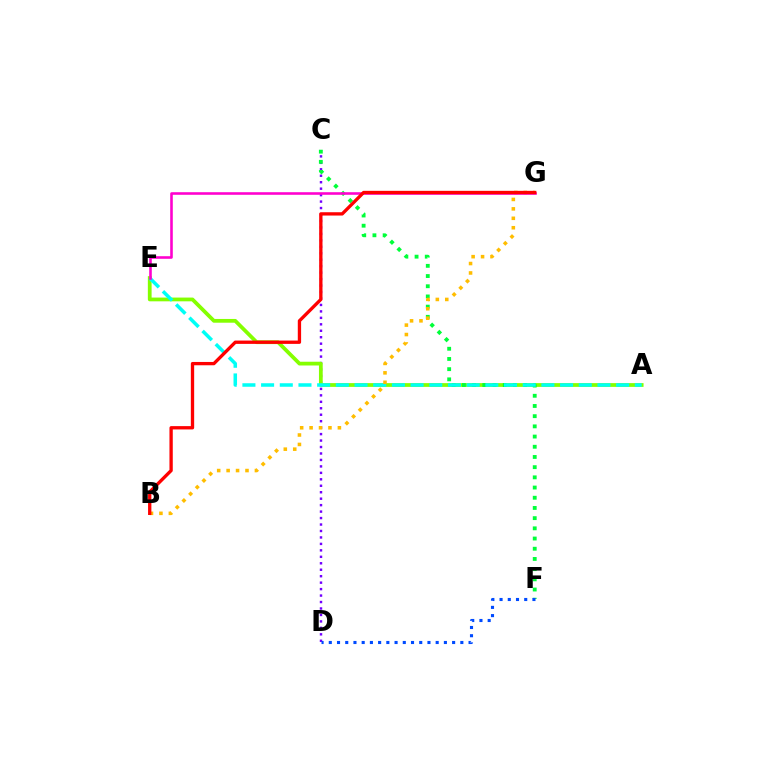{('C', 'D'): [{'color': '#7200ff', 'line_style': 'dotted', 'thickness': 1.75}], ('A', 'E'): [{'color': '#84ff00', 'line_style': 'solid', 'thickness': 2.71}, {'color': '#00fff6', 'line_style': 'dashed', 'thickness': 2.54}], ('C', 'F'): [{'color': '#00ff39', 'line_style': 'dotted', 'thickness': 2.77}], ('D', 'F'): [{'color': '#004bff', 'line_style': 'dotted', 'thickness': 2.23}], ('B', 'G'): [{'color': '#ffbd00', 'line_style': 'dotted', 'thickness': 2.56}, {'color': '#ff0000', 'line_style': 'solid', 'thickness': 2.39}], ('E', 'G'): [{'color': '#ff00cf', 'line_style': 'solid', 'thickness': 1.86}]}